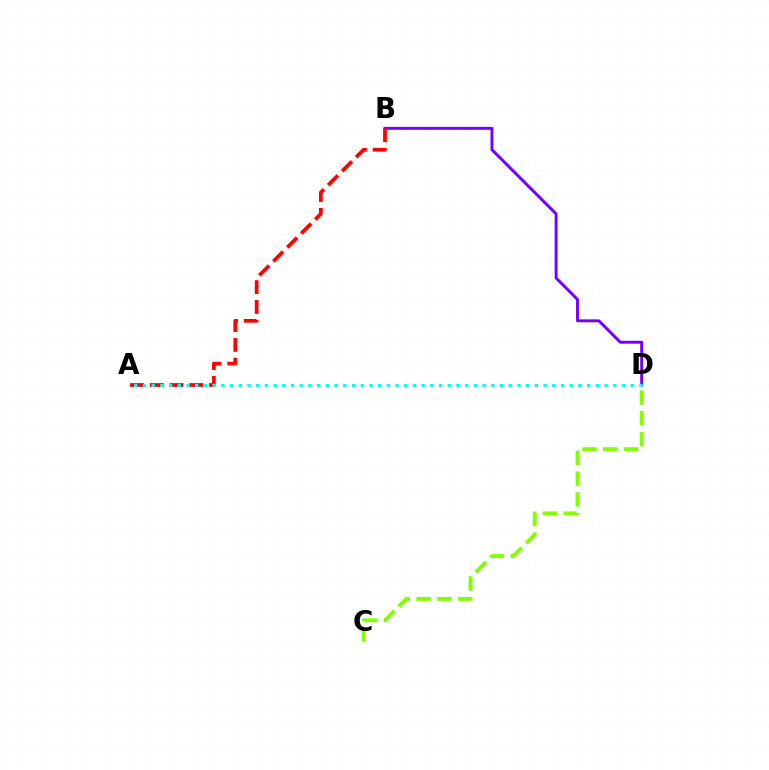{('C', 'D'): [{'color': '#84ff00', 'line_style': 'dashed', 'thickness': 2.82}], ('B', 'D'): [{'color': '#7200ff', 'line_style': 'solid', 'thickness': 2.1}], ('A', 'B'): [{'color': '#ff0000', 'line_style': 'dashed', 'thickness': 2.69}], ('A', 'D'): [{'color': '#00fff6', 'line_style': 'dotted', 'thickness': 2.37}]}